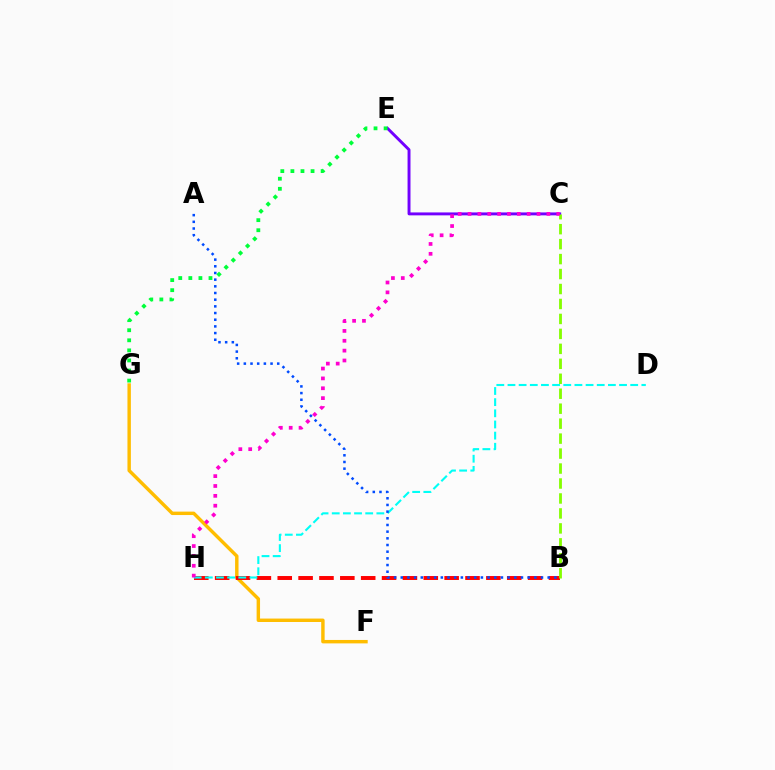{('C', 'E'): [{'color': '#7200ff', 'line_style': 'solid', 'thickness': 2.11}], ('F', 'G'): [{'color': '#ffbd00', 'line_style': 'solid', 'thickness': 2.47}], ('B', 'H'): [{'color': '#ff0000', 'line_style': 'dashed', 'thickness': 2.83}], ('D', 'H'): [{'color': '#00fff6', 'line_style': 'dashed', 'thickness': 1.52}], ('B', 'C'): [{'color': '#84ff00', 'line_style': 'dashed', 'thickness': 2.03}], ('A', 'B'): [{'color': '#004bff', 'line_style': 'dotted', 'thickness': 1.81}], ('E', 'G'): [{'color': '#00ff39', 'line_style': 'dotted', 'thickness': 2.74}], ('C', 'H'): [{'color': '#ff00cf', 'line_style': 'dotted', 'thickness': 2.68}]}